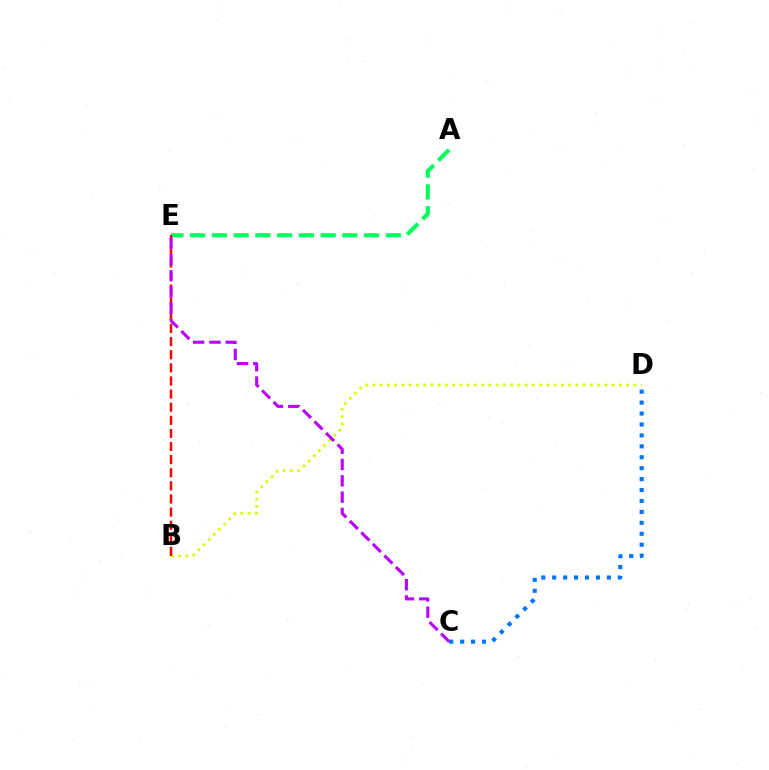{('B', 'D'): [{'color': '#d1ff00', 'line_style': 'dotted', 'thickness': 1.97}], ('C', 'D'): [{'color': '#0074ff', 'line_style': 'dotted', 'thickness': 2.97}], ('A', 'E'): [{'color': '#00ff5c', 'line_style': 'dashed', 'thickness': 2.95}], ('B', 'E'): [{'color': '#ff0000', 'line_style': 'dashed', 'thickness': 1.78}], ('C', 'E'): [{'color': '#b900ff', 'line_style': 'dashed', 'thickness': 2.22}]}